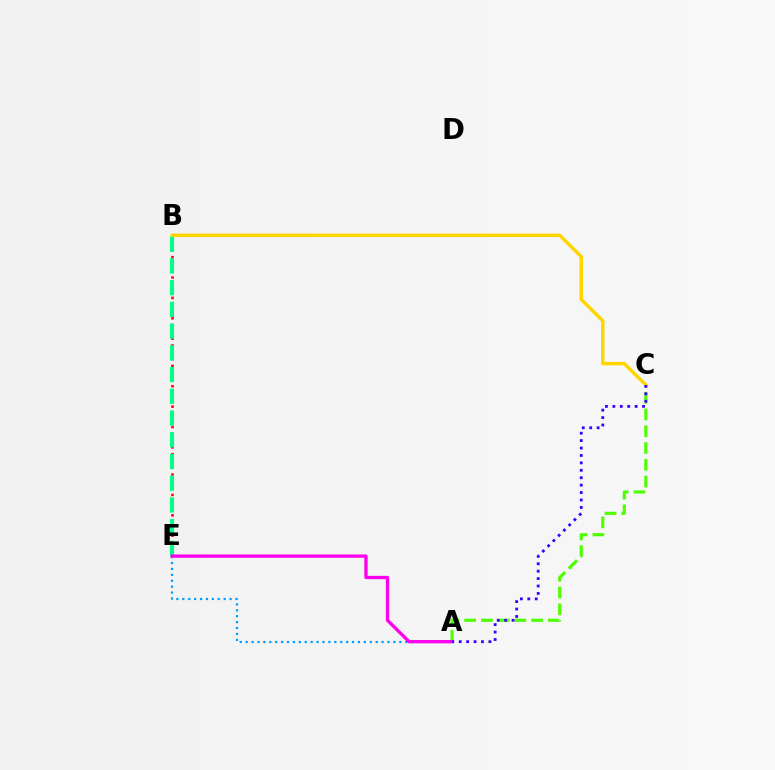{('A', 'E'): [{'color': '#009eff', 'line_style': 'dotted', 'thickness': 1.61}, {'color': '#ff00ed', 'line_style': 'solid', 'thickness': 2.39}], ('B', 'E'): [{'color': '#ff0000', 'line_style': 'dotted', 'thickness': 1.85}, {'color': '#00ff86', 'line_style': 'dashed', 'thickness': 2.95}], ('A', 'C'): [{'color': '#4fff00', 'line_style': 'dashed', 'thickness': 2.28}, {'color': '#3700ff', 'line_style': 'dotted', 'thickness': 2.02}], ('B', 'C'): [{'color': '#ffd500', 'line_style': 'solid', 'thickness': 2.48}]}